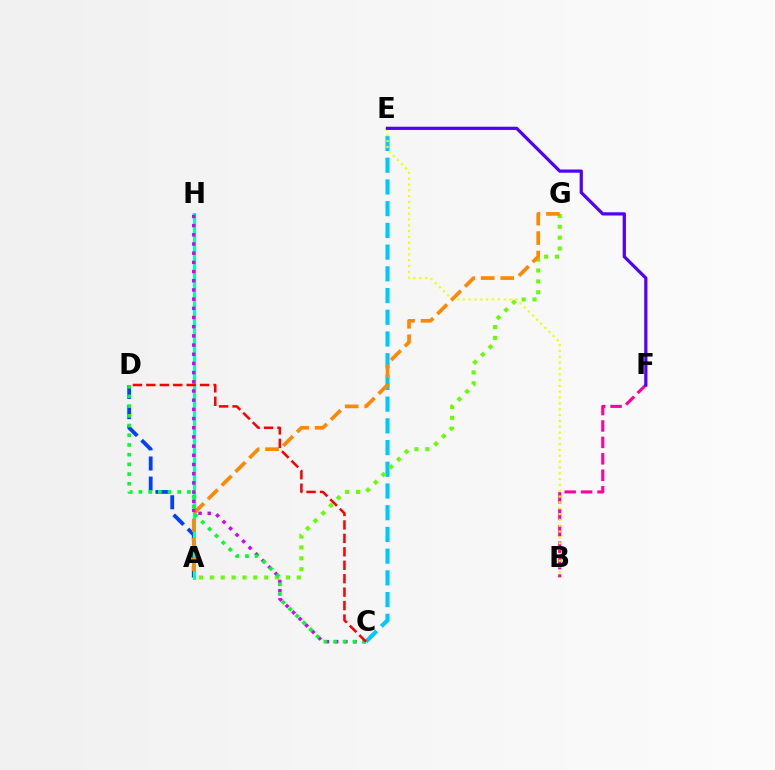{('B', 'F'): [{'color': '#ff00a0', 'line_style': 'dashed', 'thickness': 2.23}], ('A', 'D'): [{'color': '#003fff', 'line_style': 'dashed', 'thickness': 2.73}], ('C', 'E'): [{'color': '#00c7ff', 'line_style': 'dashed', 'thickness': 2.95}], ('A', 'G'): [{'color': '#66ff00', 'line_style': 'dotted', 'thickness': 2.95}, {'color': '#ff8800', 'line_style': 'dashed', 'thickness': 2.64}], ('A', 'H'): [{'color': '#00ffaf', 'line_style': 'solid', 'thickness': 2.19}], ('B', 'E'): [{'color': '#eeff00', 'line_style': 'dotted', 'thickness': 1.58}], ('C', 'H'): [{'color': '#d600ff', 'line_style': 'dotted', 'thickness': 2.5}], ('C', 'D'): [{'color': '#00ff27', 'line_style': 'dotted', 'thickness': 2.64}, {'color': '#ff0000', 'line_style': 'dashed', 'thickness': 1.83}], ('E', 'F'): [{'color': '#4f00ff', 'line_style': 'solid', 'thickness': 2.31}]}